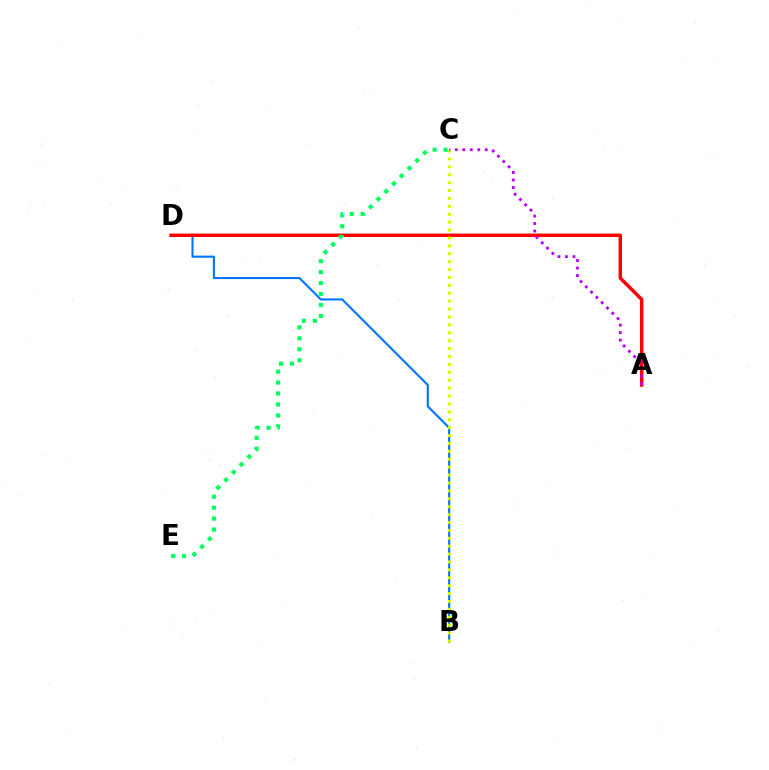{('B', 'D'): [{'color': '#0074ff', 'line_style': 'solid', 'thickness': 1.52}], ('A', 'D'): [{'color': '#ff0000', 'line_style': 'solid', 'thickness': 2.48}], ('B', 'C'): [{'color': '#d1ff00', 'line_style': 'dotted', 'thickness': 2.15}], ('A', 'C'): [{'color': '#b900ff', 'line_style': 'dotted', 'thickness': 2.03}], ('C', 'E'): [{'color': '#00ff5c', 'line_style': 'dotted', 'thickness': 2.97}]}